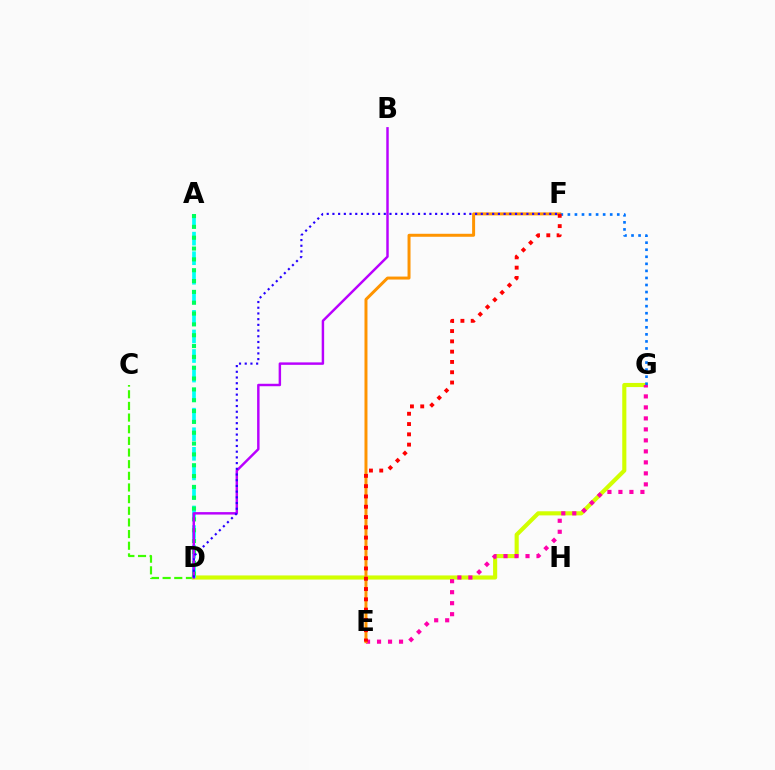{('C', 'D'): [{'color': '#3dff00', 'line_style': 'dashed', 'thickness': 1.58}], ('D', 'G'): [{'color': '#d1ff00', 'line_style': 'solid', 'thickness': 2.96}], ('A', 'D'): [{'color': '#00fff6', 'line_style': 'dashed', 'thickness': 2.66}, {'color': '#00ff5c', 'line_style': 'dotted', 'thickness': 2.94}], ('B', 'D'): [{'color': '#b900ff', 'line_style': 'solid', 'thickness': 1.77}], ('E', 'G'): [{'color': '#ff00ac', 'line_style': 'dotted', 'thickness': 2.99}], ('E', 'F'): [{'color': '#ff9400', 'line_style': 'solid', 'thickness': 2.15}, {'color': '#ff0000', 'line_style': 'dotted', 'thickness': 2.8}], ('F', 'G'): [{'color': '#0074ff', 'line_style': 'dotted', 'thickness': 1.92}], ('D', 'F'): [{'color': '#2500ff', 'line_style': 'dotted', 'thickness': 1.55}]}